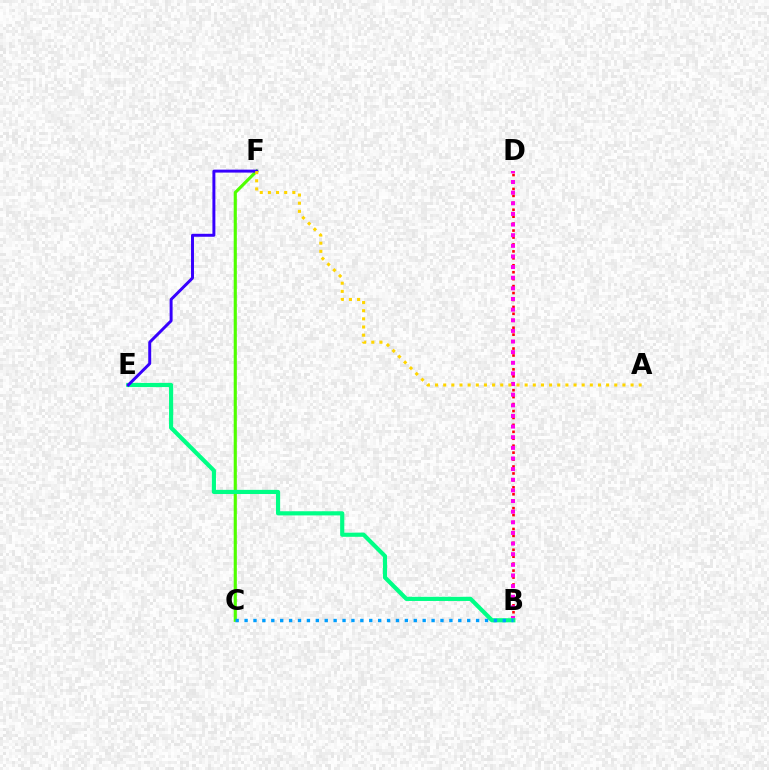{('C', 'F'): [{'color': '#4fff00', 'line_style': 'solid', 'thickness': 2.26}], ('B', 'D'): [{'color': '#ff0000', 'line_style': 'dotted', 'thickness': 1.89}, {'color': '#ff00ed', 'line_style': 'dotted', 'thickness': 2.89}], ('B', 'E'): [{'color': '#00ff86', 'line_style': 'solid', 'thickness': 3.0}], ('E', 'F'): [{'color': '#3700ff', 'line_style': 'solid', 'thickness': 2.13}], ('B', 'C'): [{'color': '#009eff', 'line_style': 'dotted', 'thickness': 2.42}], ('A', 'F'): [{'color': '#ffd500', 'line_style': 'dotted', 'thickness': 2.21}]}